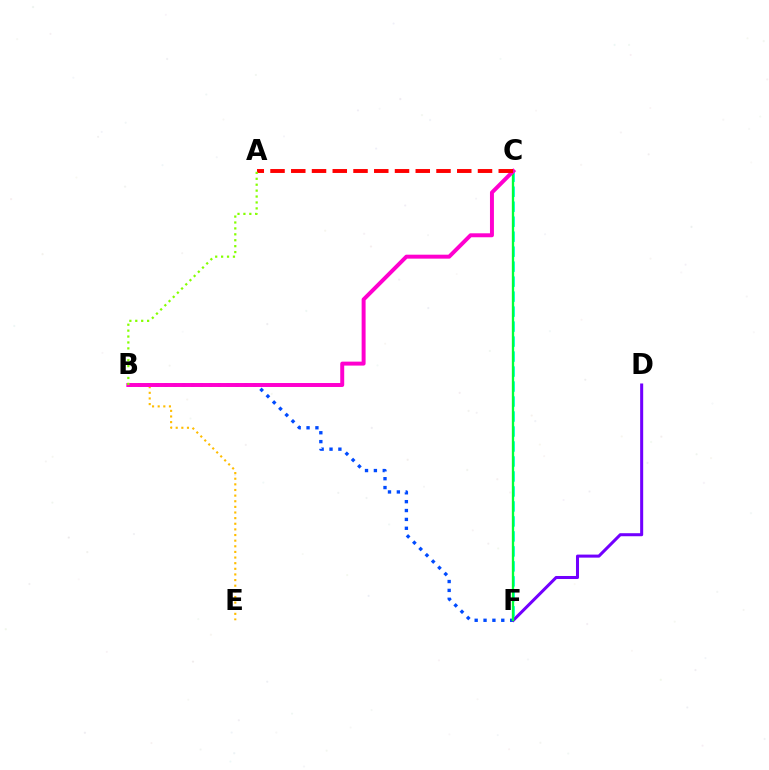{('B', 'F'): [{'color': '#004bff', 'line_style': 'dotted', 'thickness': 2.41}], ('C', 'F'): [{'color': '#00fff6', 'line_style': 'dashed', 'thickness': 2.04}, {'color': '#00ff39', 'line_style': 'solid', 'thickness': 1.68}], ('B', 'E'): [{'color': '#ffbd00', 'line_style': 'dotted', 'thickness': 1.53}], ('D', 'F'): [{'color': '#7200ff', 'line_style': 'solid', 'thickness': 2.19}], ('B', 'C'): [{'color': '#ff00cf', 'line_style': 'solid', 'thickness': 2.85}], ('A', 'C'): [{'color': '#ff0000', 'line_style': 'dashed', 'thickness': 2.82}], ('A', 'B'): [{'color': '#84ff00', 'line_style': 'dotted', 'thickness': 1.61}]}